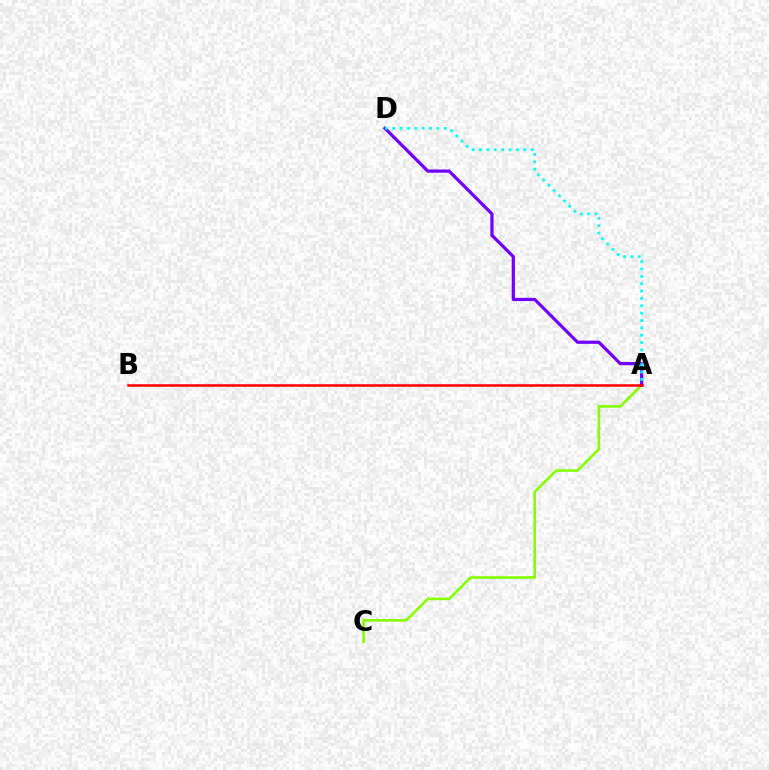{('A', 'C'): [{'color': '#84ff00', 'line_style': 'solid', 'thickness': 1.89}], ('A', 'D'): [{'color': '#7200ff', 'line_style': 'solid', 'thickness': 2.33}, {'color': '#00fff6', 'line_style': 'dotted', 'thickness': 2.0}], ('A', 'B'): [{'color': '#ff0000', 'line_style': 'solid', 'thickness': 1.82}]}